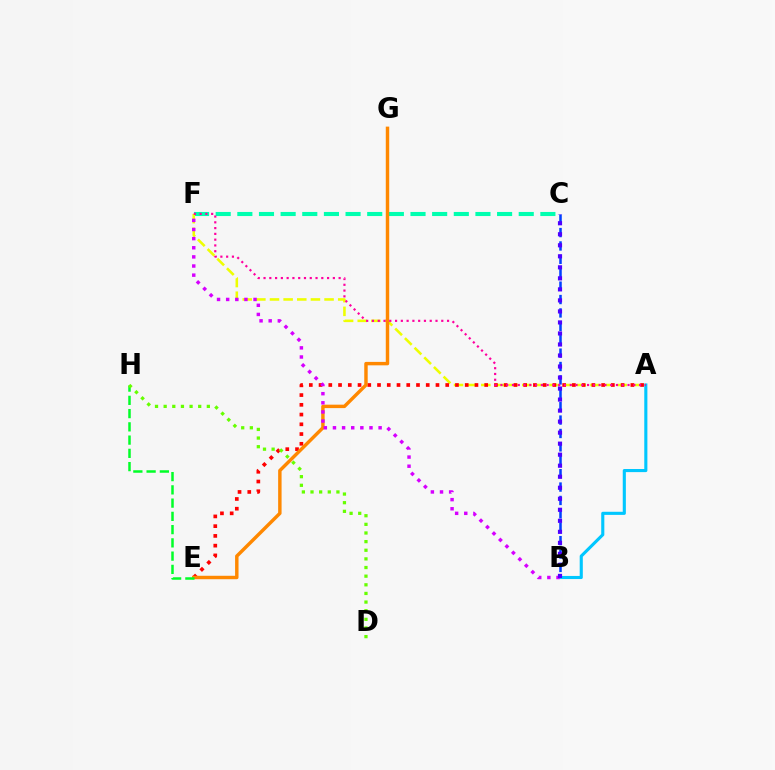{('C', 'F'): [{'color': '#00ffaf', 'line_style': 'dashed', 'thickness': 2.94}], ('A', 'F'): [{'color': '#eeff00', 'line_style': 'dashed', 'thickness': 1.85}, {'color': '#ff00a0', 'line_style': 'dotted', 'thickness': 1.57}], ('A', 'E'): [{'color': '#ff0000', 'line_style': 'dotted', 'thickness': 2.65}], ('E', 'G'): [{'color': '#ff8800', 'line_style': 'solid', 'thickness': 2.47}], ('B', 'C'): [{'color': '#003fff', 'line_style': 'dashed', 'thickness': 1.82}, {'color': '#4f00ff', 'line_style': 'dotted', 'thickness': 2.99}], ('A', 'B'): [{'color': '#00c7ff', 'line_style': 'solid', 'thickness': 2.24}], ('B', 'F'): [{'color': '#d600ff', 'line_style': 'dotted', 'thickness': 2.48}], ('E', 'H'): [{'color': '#00ff27', 'line_style': 'dashed', 'thickness': 1.8}], ('D', 'H'): [{'color': '#66ff00', 'line_style': 'dotted', 'thickness': 2.35}]}